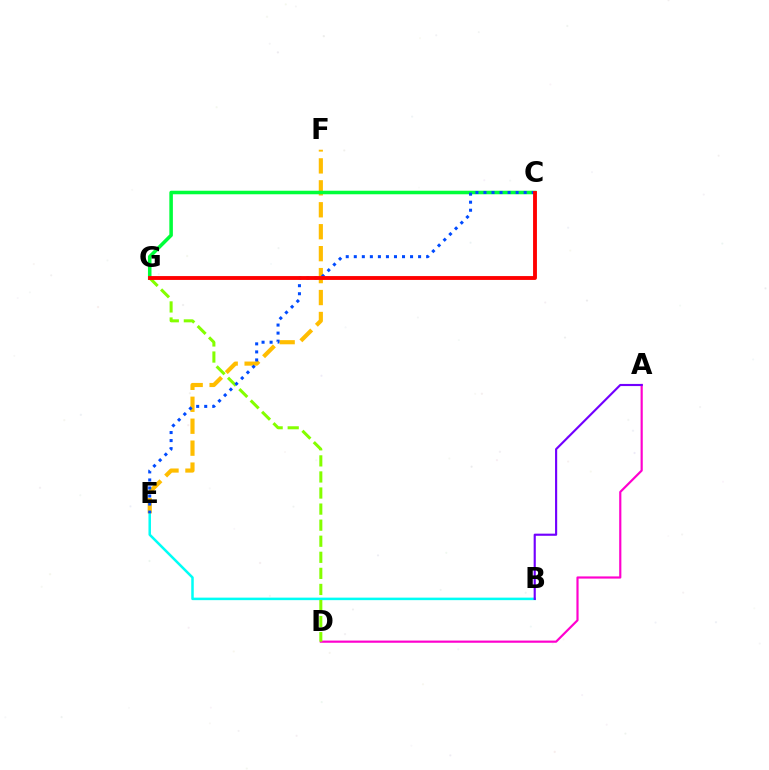{('A', 'D'): [{'color': '#ff00cf', 'line_style': 'solid', 'thickness': 1.57}], ('B', 'E'): [{'color': '#00fff6', 'line_style': 'solid', 'thickness': 1.81}], ('E', 'F'): [{'color': '#ffbd00', 'line_style': 'dashed', 'thickness': 2.98}], ('C', 'G'): [{'color': '#00ff39', 'line_style': 'solid', 'thickness': 2.55}, {'color': '#ff0000', 'line_style': 'solid', 'thickness': 2.78}], ('D', 'G'): [{'color': '#84ff00', 'line_style': 'dashed', 'thickness': 2.18}], ('C', 'E'): [{'color': '#004bff', 'line_style': 'dotted', 'thickness': 2.18}], ('A', 'B'): [{'color': '#7200ff', 'line_style': 'solid', 'thickness': 1.54}]}